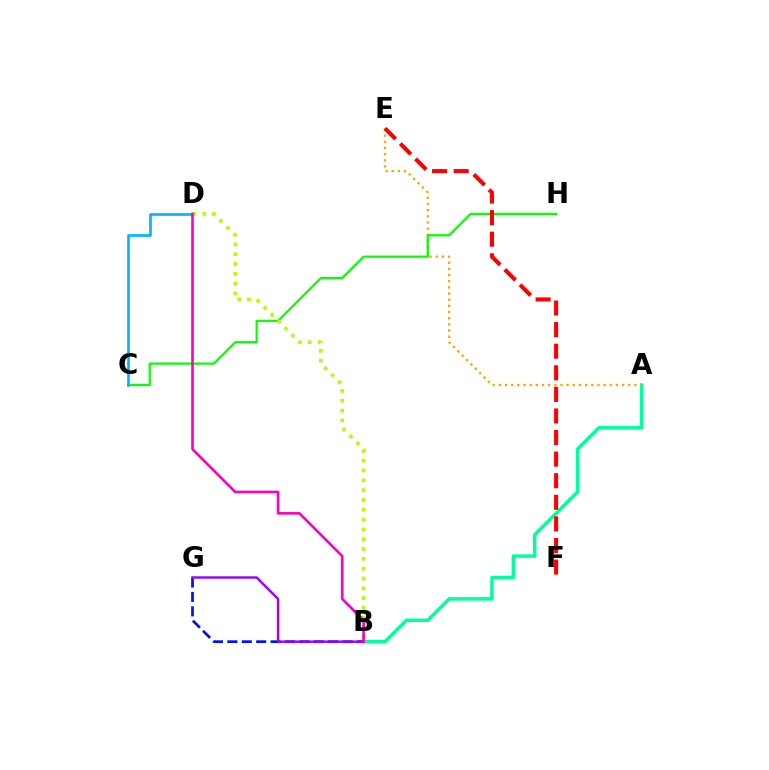{('A', 'B'): [{'color': '#00ff9d', 'line_style': 'solid', 'thickness': 2.51}], ('A', 'E'): [{'color': '#ffa500', 'line_style': 'dotted', 'thickness': 1.67}], ('C', 'H'): [{'color': '#08ff00', 'line_style': 'solid', 'thickness': 1.6}], ('E', 'F'): [{'color': '#ff0000', 'line_style': 'dashed', 'thickness': 2.93}], ('C', 'D'): [{'color': '#00b5ff', 'line_style': 'solid', 'thickness': 1.92}], ('B', 'D'): [{'color': '#b3ff00', 'line_style': 'dotted', 'thickness': 2.67}, {'color': '#ff00bd', 'line_style': 'solid', 'thickness': 1.9}], ('B', 'G'): [{'color': '#0010ff', 'line_style': 'dashed', 'thickness': 1.96}, {'color': '#9b00ff', 'line_style': 'solid', 'thickness': 1.75}]}